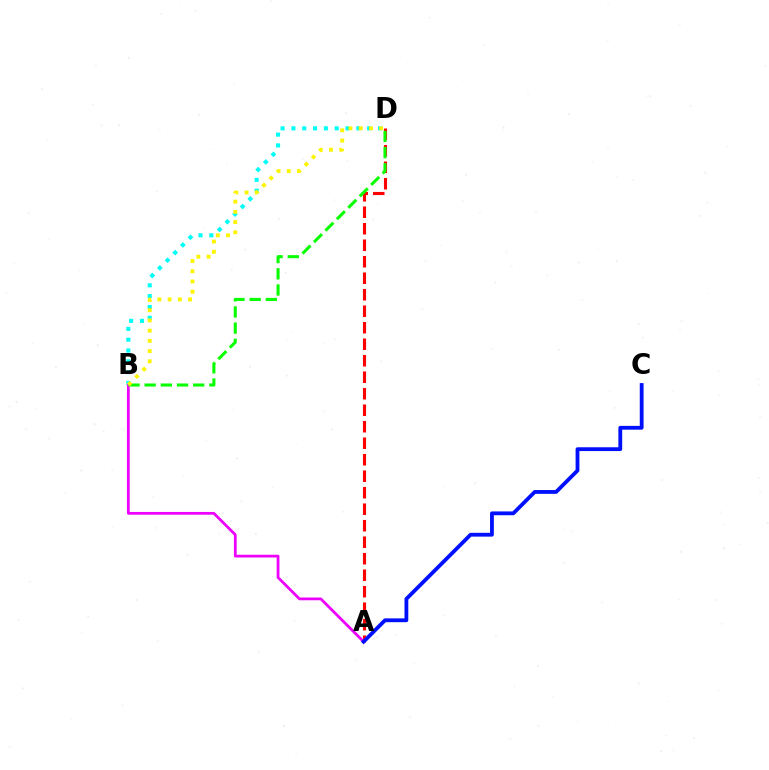{('B', 'D'): [{'color': '#00fff6', 'line_style': 'dotted', 'thickness': 2.94}, {'color': '#08ff00', 'line_style': 'dashed', 'thickness': 2.2}, {'color': '#fcf500', 'line_style': 'dotted', 'thickness': 2.78}], ('A', 'D'): [{'color': '#ff0000', 'line_style': 'dashed', 'thickness': 2.24}], ('A', 'B'): [{'color': '#ee00ff', 'line_style': 'solid', 'thickness': 1.99}], ('A', 'C'): [{'color': '#0010ff', 'line_style': 'solid', 'thickness': 2.74}]}